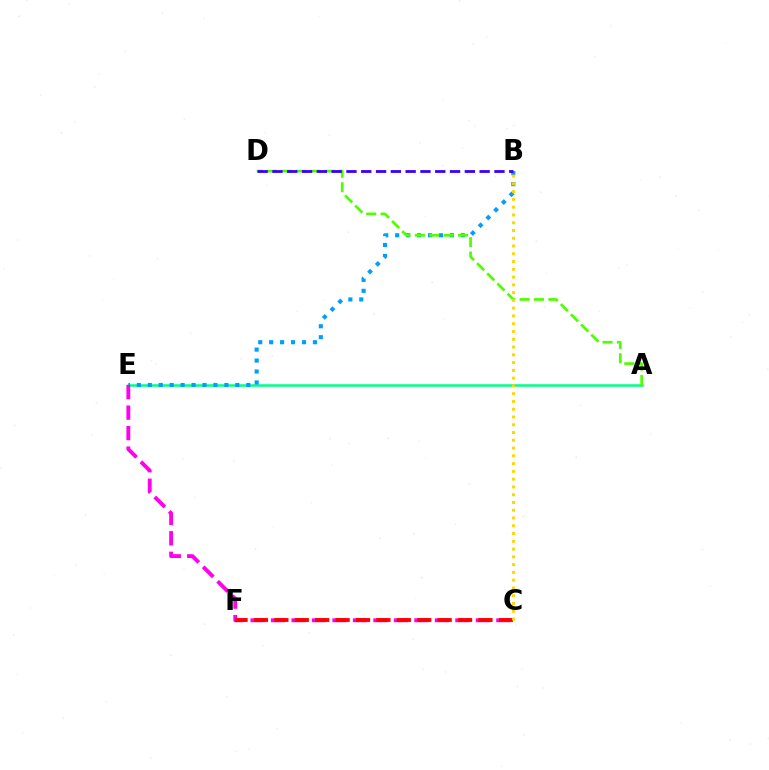{('A', 'E'): [{'color': '#00ff86', 'line_style': 'solid', 'thickness': 1.82}], ('B', 'E'): [{'color': '#009eff', 'line_style': 'dotted', 'thickness': 2.97}], ('C', 'E'): [{'color': '#ff00ed', 'line_style': 'dashed', 'thickness': 2.78}], ('C', 'F'): [{'color': '#ff0000', 'line_style': 'dashed', 'thickness': 2.77}], ('A', 'D'): [{'color': '#4fff00', 'line_style': 'dashed', 'thickness': 1.95}], ('B', 'C'): [{'color': '#ffd500', 'line_style': 'dotted', 'thickness': 2.11}], ('B', 'D'): [{'color': '#3700ff', 'line_style': 'dashed', 'thickness': 2.01}]}